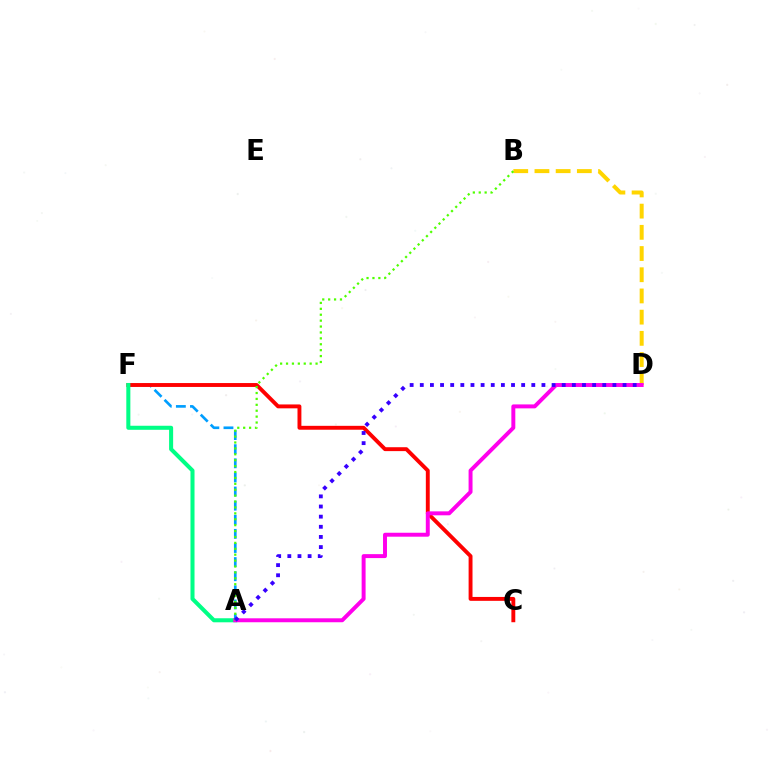{('A', 'F'): [{'color': '#009eff', 'line_style': 'dashed', 'thickness': 1.92}, {'color': '#00ff86', 'line_style': 'solid', 'thickness': 2.91}], ('C', 'F'): [{'color': '#ff0000', 'line_style': 'solid', 'thickness': 2.8}], ('B', 'D'): [{'color': '#ffd500', 'line_style': 'dashed', 'thickness': 2.88}], ('A', 'D'): [{'color': '#ff00ed', 'line_style': 'solid', 'thickness': 2.84}, {'color': '#3700ff', 'line_style': 'dotted', 'thickness': 2.75}], ('A', 'B'): [{'color': '#4fff00', 'line_style': 'dotted', 'thickness': 1.6}]}